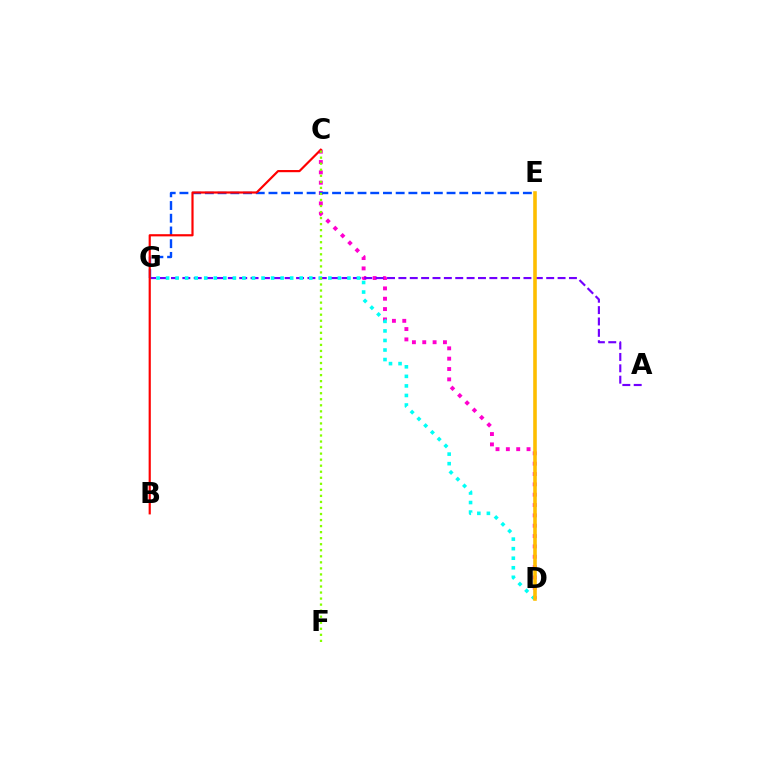{('D', 'E'): [{'color': '#00ff39', 'line_style': 'solid', 'thickness': 1.52}, {'color': '#ffbd00', 'line_style': 'solid', 'thickness': 2.57}], ('C', 'D'): [{'color': '#ff00cf', 'line_style': 'dotted', 'thickness': 2.81}], ('A', 'G'): [{'color': '#7200ff', 'line_style': 'dashed', 'thickness': 1.54}], ('E', 'G'): [{'color': '#004bff', 'line_style': 'dashed', 'thickness': 1.73}], ('D', 'G'): [{'color': '#00fff6', 'line_style': 'dotted', 'thickness': 2.59}], ('B', 'C'): [{'color': '#ff0000', 'line_style': 'solid', 'thickness': 1.57}], ('C', 'F'): [{'color': '#84ff00', 'line_style': 'dotted', 'thickness': 1.64}]}